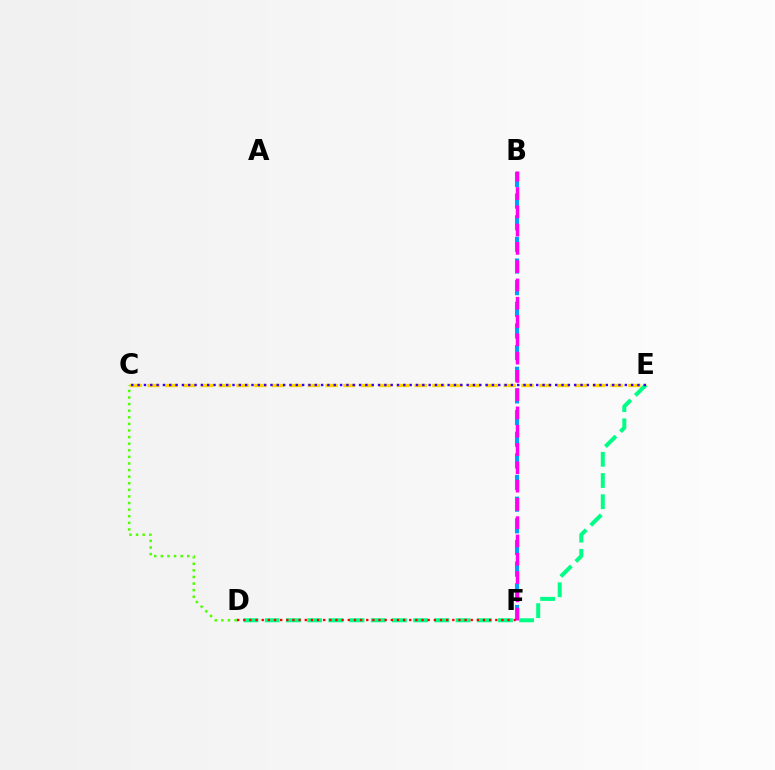{('C', 'E'): [{'color': '#ffd500', 'line_style': 'dashed', 'thickness': 2.42}, {'color': '#3700ff', 'line_style': 'dotted', 'thickness': 1.72}], ('B', 'F'): [{'color': '#009eff', 'line_style': 'dashed', 'thickness': 2.94}, {'color': '#ff00ed', 'line_style': 'dashed', 'thickness': 2.48}], ('D', 'E'): [{'color': '#00ff86', 'line_style': 'dashed', 'thickness': 2.88}], ('D', 'F'): [{'color': '#ff0000', 'line_style': 'dotted', 'thickness': 1.67}], ('C', 'D'): [{'color': '#4fff00', 'line_style': 'dotted', 'thickness': 1.79}]}